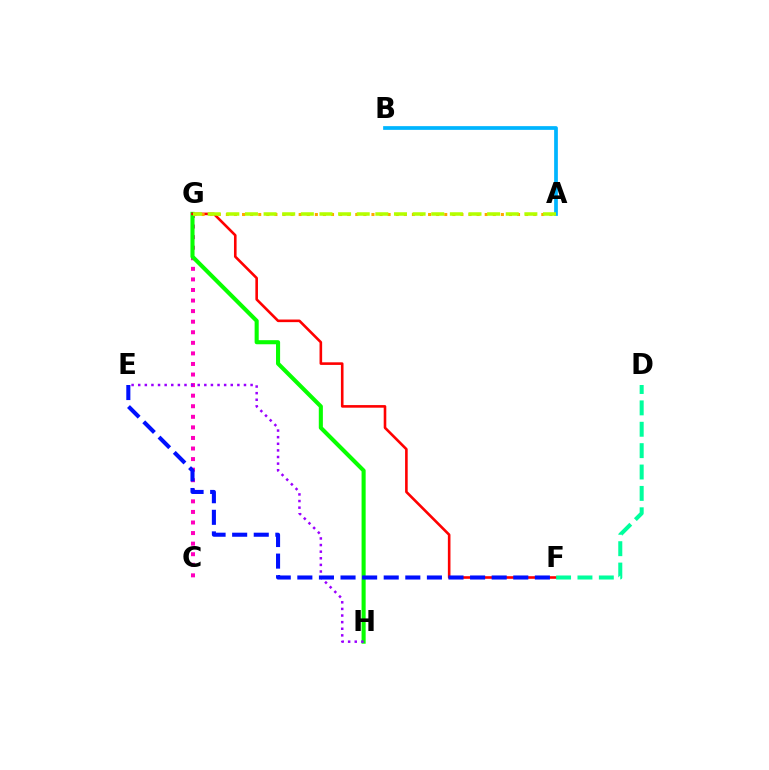{('C', 'G'): [{'color': '#ff00bd', 'line_style': 'dotted', 'thickness': 2.87}], ('G', 'H'): [{'color': '#08ff00', 'line_style': 'solid', 'thickness': 2.94}], ('F', 'G'): [{'color': '#ff0000', 'line_style': 'solid', 'thickness': 1.88}], ('E', 'H'): [{'color': '#9b00ff', 'line_style': 'dotted', 'thickness': 1.8}], ('A', 'G'): [{'color': '#ffa500', 'line_style': 'dotted', 'thickness': 2.2}, {'color': '#b3ff00', 'line_style': 'dashed', 'thickness': 2.53}], ('A', 'B'): [{'color': '#00b5ff', 'line_style': 'solid', 'thickness': 2.68}], ('D', 'F'): [{'color': '#00ff9d', 'line_style': 'dashed', 'thickness': 2.9}], ('E', 'F'): [{'color': '#0010ff', 'line_style': 'dashed', 'thickness': 2.93}]}